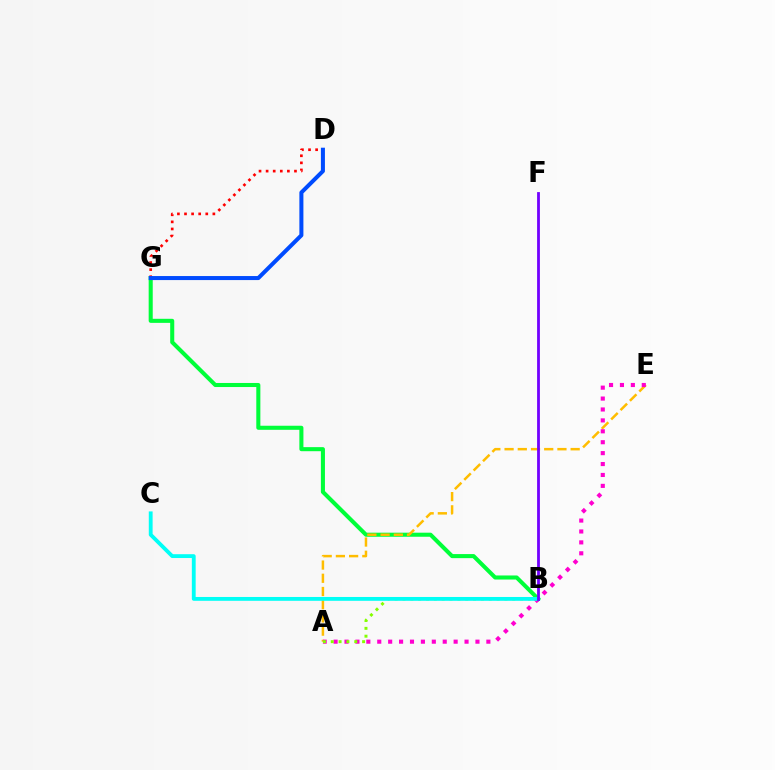{('B', 'G'): [{'color': '#00ff39', 'line_style': 'solid', 'thickness': 2.93}], ('D', 'G'): [{'color': '#ff0000', 'line_style': 'dotted', 'thickness': 1.93}, {'color': '#004bff', 'line_style': 'solid', 'thickness': 2.9}], ('A', 'E'): [{'color': '#ffbd00', 'line_style': 'dashed', 'thickness': 1.8}, {'color': '#ff00cf', 'line_style': 'dotted', 'thickness': 2.96}], ('A', 'B'): [{'color': '#84ff00', 'line_style': 'dotted', 'thickness': 2.13}], ('B', 'C'): [{'color': '#00fff6', 'line_style': 'solid', 'thickness': 2.76}], ('B', 'F'): [{'color': '#7200ff', 'line_style': 'solid', 'thickness': 2.02}]}